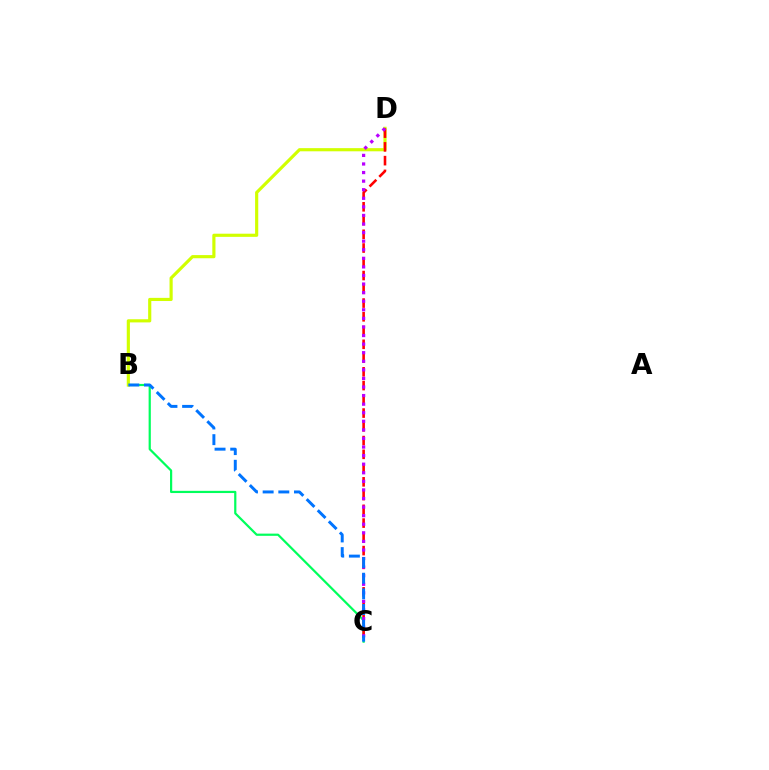{('B', 'C'): [{'color': '#00ff5c', 'line_style': 'solid', 'thickness': 1.59}, {'color': '#0074ff', 'line_style': 'dashed', 'thickness': 2.13}], ('B', 'D'): [{'color': '#d1ff00', 'line_style': 'solid', 'thickness': 2.27}], ('C', 'D'): [{'color': '#ff0000', 'line_style': 'dashed', 'thickness': 1.87}, {'color': '#b900ff', 'line_style': 'dotted', 'thickness': 2.33}]}